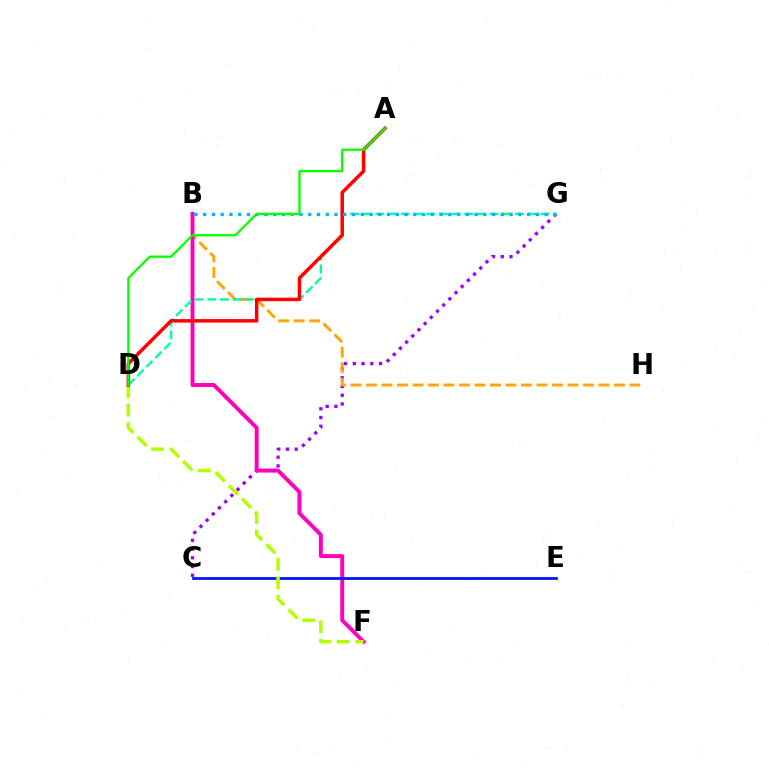{('C', 'G'): [{'color': '#9b00ff', 'line_style': 'dotted', 'thickness': 2.37}], ('B', 'H'): [{'color': '#ffa500', 'line_style': 'dashed', 'thickness': 2.11}], ('B', 'F'): [{'color': '#ff00bd', 'line_style': 'solid', 'thickness': 2.83}], ('D', 'G'): [{'color': '#00ff9d', 'line_style': 'dashed', 'thickness': 1.73}], ('C', 'E'): [{'color': '#0010ff', 'line_style': 'solid', 'thickness': 1.99}], ('D', 'F'): [{'color': '#b3ff00', 'line_style': 'dashed', 'thickness': 2.52}], ('A', 'D'): [{'color': '#ff0000', 'line_style': 'solid', 'thickness': 2.51}, {'color': '#08ff00', 'line_style': 'solid', 'thickness': 1.66}], ('B', 'G'): [{'color': '#00b5ff', 'line_style': 'dotted', 'thickness': 2.38}]}